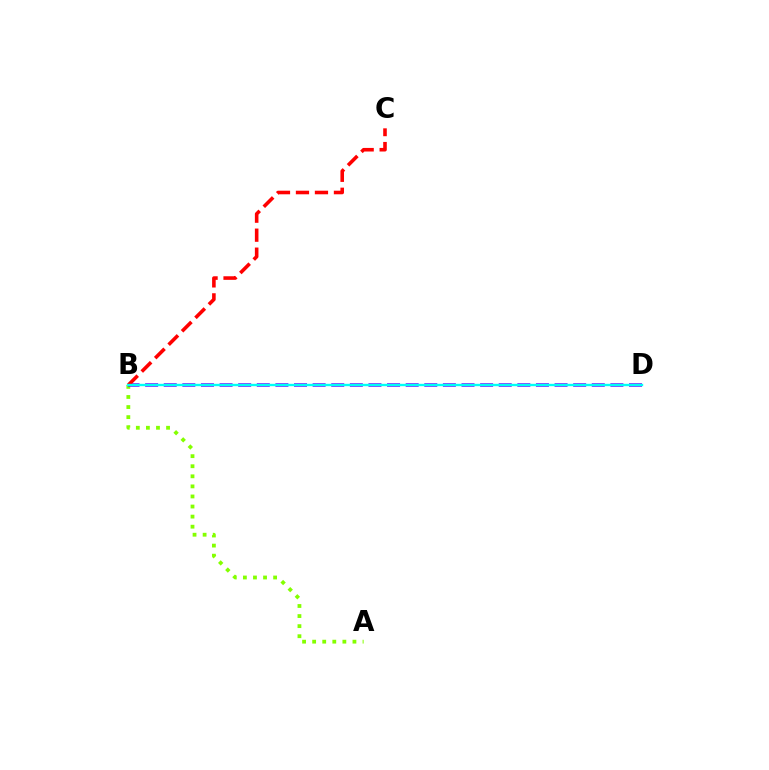{('A', 'B'): [{'color': '#84ff00', 'line_style': 'dotted', 'thickness': 2.74}], ('B', 'D'): [{'color': '#7200ff', 'line_style': 'dashed', 'thickness': 2.53}, {'color': '#00fff6', 'line_style': 'solid', 'thickness': 1.71}], ('B', 'C'): [{'color': '#ff0000', 'line_style': 'dashed', 'thickness': 2.58}]}